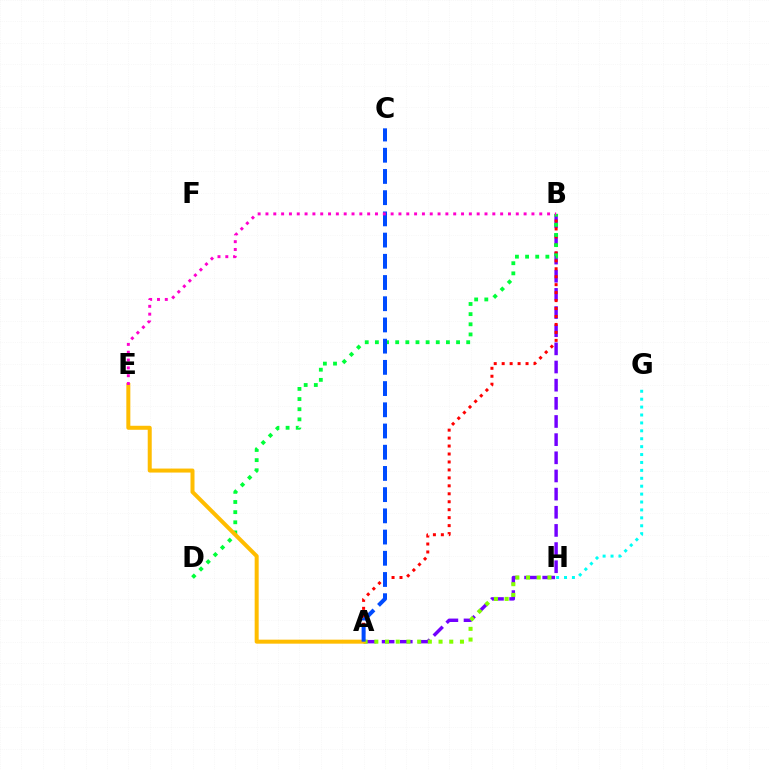{('G', 'H'): [{'color': '#00fff6', 'line_style': 'dotted', 'thickness': 2.15}], ('A', 'B'): [{'color': '#7200ff', 'line_style': 'dashed', 'thickness': 2.47}, {'color': '#ff0000', 'line_style': 'dotted', 'thickness': 2.16}], ('B', 'D'): [{'color': '#00ff39', 'line_style': 'dotted', 'thickness': 2.76}], ('A', 'H'): [{'color': '#84ff00', 'line_style': 'dotted', 'thickness': 2.91}], ('A', 'E'): [{'color': '#ffbd00', 'line_style': 'solid', 'thickness': 2.88}], ('A', 'C'): [{'color': '#004bff', 'line_style': 'dashed', 'thickness': 2.88}], ('B', 'E'): [{'color': '#ff00cf', 'line_style': 'dotted', 'thickness': 2.13}]}